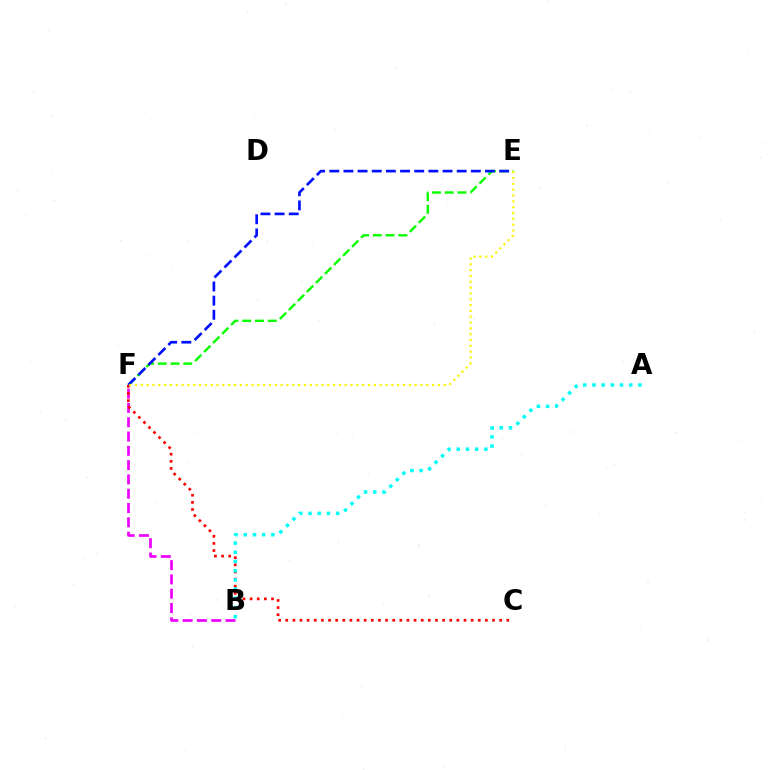{('B', 'F'): [{'color': '#ee00ff', 'line_style': 'dashed', 'thickness': 1.94}], ('E', 'F'): [{'color': '#08ff00', 'line_style': 'dashed', 'thickness': 1.74}, {'color': '#0010ff', 'line_style': 'dashed', 'thickness': 1.92}, {'color': '#fcf500', 'line_style': 'dotted', 'thickness': 1.58}], ('C', 'F'): [{'color': '#ff0000', 'line_style': 'dotted', 'thickness': 1.94}], ('A', 'B'): [{'color': '#00fff6', 'line_style': 'dotted', 'thickness': 2.5}]}